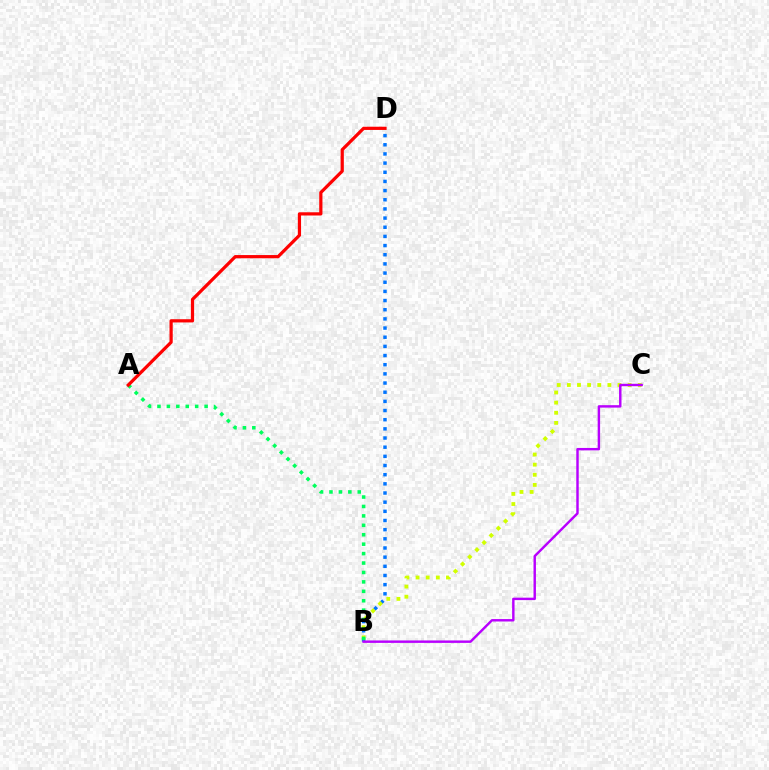{('B', 'D'): [{'color': '#0074ff', 'line_style': 'dotted', 'thickness': 2.49}], ('B', 'C'): [{'color': '#d1ff00', 'line_style': 'dotted', 'thickness': 2.75}, {'color': '#b900ff', 'line_style': 'solid', 'thickness': 1.75}], ('A', 'B'): [{'color': '#00ff5c', 'line_style': 'dotted', 'thickness': 2.56}], ('A', 'D'): [{'color': '#ff0000', 'line_style': 'solid', 'thickness': 2.32}]}